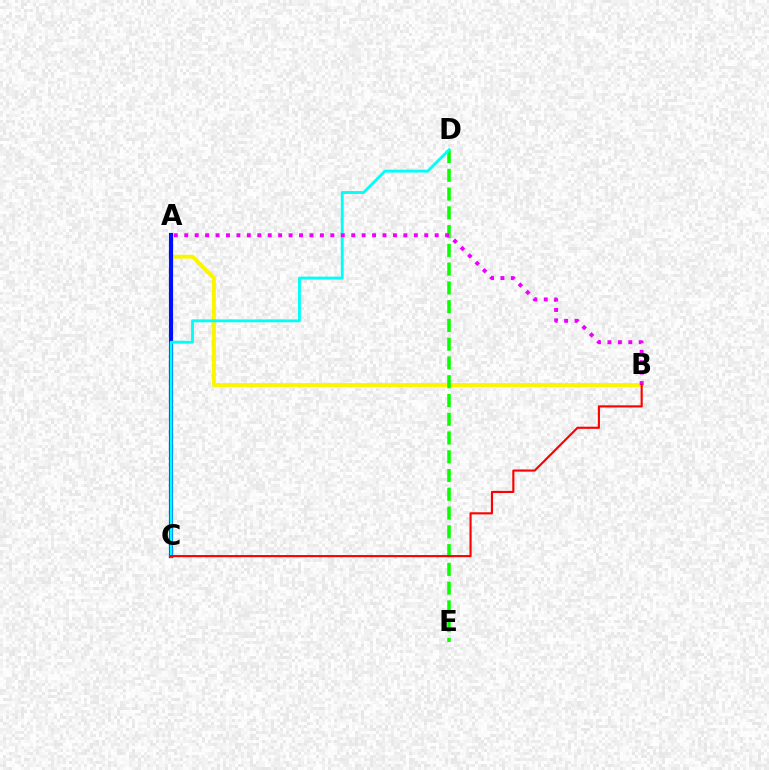{('A', 'B'): [{'color': '#fcf500', 'line_style': 'solid', 'thickness': 2.8}, {'color': '#ee00ff', 'line_style': 'dotted', 'thickness': 2.84}], ('D', 'E'): [{'color': '#08ff00', 'line_style': 'dashed', 'thickness': 2.55}], ('A', 'C'): [{'color': '#0010ff', 'line_style': 'solid', 'thickness': 2.99}], ('C', 'D'): [{'color': '#00fff6', 'line_style': 'solid', 'thickness': 2.06}], ('B', 'C'): [{'color': '#ff0000', 'line_style': 'solid', 'thickness': 1.54}]}